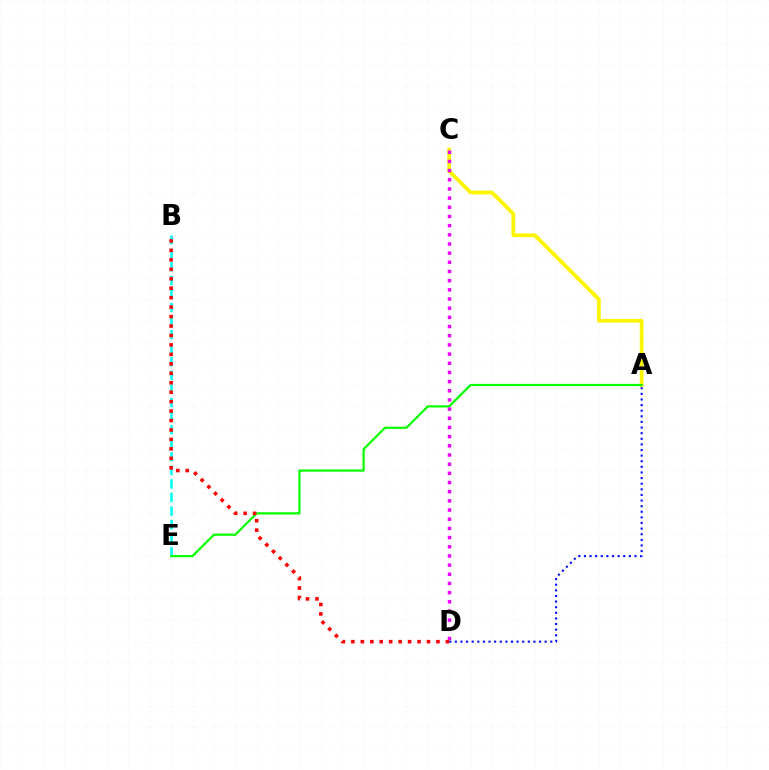{('B', 'E'): [{'color': '#00fff6', 'line_style': 'dashed', 'thickness': 1.84}], ('A', 'C'): [{'color': '#fcf500', 'line_style': 'solid', 'thickness': 2.71}], ('A', 'D'): [{'color': '#0010ff', 'line_style': 'dotted', 'thickness': 1.53}], ('A', 'E'): [{'color': '#08ff00', 'line_style': 'solid', 'thickness': 1.6}], ('C', 'D'): [{'color': '#ee00ff', 'line_style': 'dotted', 'thickness': 2.49}], ('B', 'D'): [{'color': '#ff0000', 'line_style': 'dotted', 'thickness': 2.57}]}